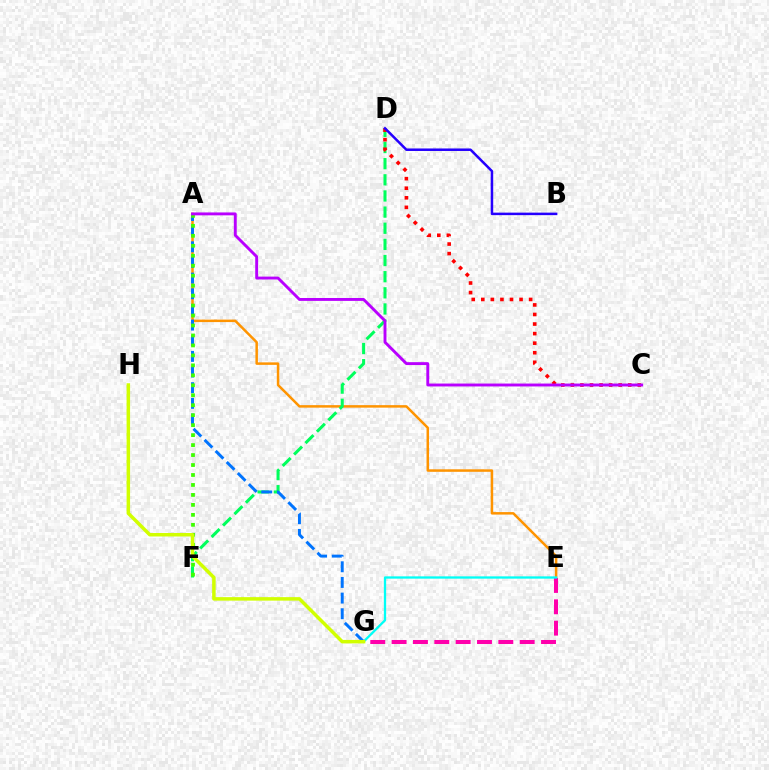{('A', 'E'): [{'color': '#ff9400', 'line_style': 'solid', 'thickness': 1.8}], ('D', 'F'): [{'color': '#00ff5c', 'line_style': 'dashed', 'thickness': 2.19}], ('A', 'G'): [{'color': '#0074ff', 'line_style': 'dashed', 'thickness': 2.13}], ('A', 'F'): [{'color': '#3dff00', 'line_style': 'dotted', 'thickness': 2.71}], ('C', 'D'): [{'color': '#ff0000', 'line_style': 'dotted', 'thickness': 2.6}], ('E', 'G'): [{'color': '#ff00ac', 'line_style': 'dashed', 'thickness': 2.9}, {'color': '#00fff6', 'line_style': 'solid', 'thickness': 1.65}], ('A', 'C'): [{'color': '#b900ff', 'line_style': 'solid', 'thickness': 2.09}], ('B', 'D'): [{'color': '#2500ff', 'line_style': 'solid', 'thickness': 1.81}], ('G', 'H'): [{'color': '#d1ff00', 'line_style': 'solid', 'thickness': 2.51}]}